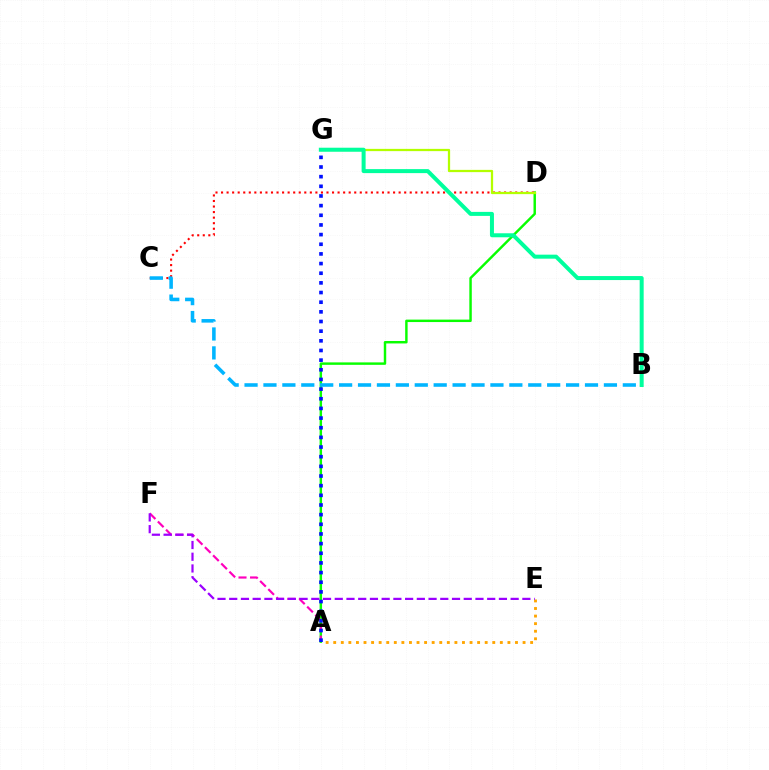{('A', 'D'): [{'color': '#08ff00', 'line_style': 'solid', 'thickness': 1.76}], ('A', 'E'): [{'color': '#ffa500', 'line_style': 'dotted', 'thickness': 2.06}], ('A', 'F'): [{'color': '#ff00bd', 'line_style': 'dashed', 'thickness': 1.57}], ('C', 'D'): [{'color': '#ff0000', 'line_style': 'dotted', 'thickness': 1.51}], ('D', 'G'): [{'color': '#b3ff00', 'line_style': 'solid', 'thickness': 1.63}], ('B', 'C'): [{'color': '#00b5ff', 'line_style': 'dashed', 'thickness': 2.57}], ('A', 'G'): [{'color': '#0010ff', 'line_style': 'dotted', 'thickness': 2.62}], ('E', 'F'): [{'color': '#9b00ff', 'line_style': 'dashed', 'thickness': 1.59}], ('B', 'G'): [{'color': '#00ff9d', 'line_style': 'solid', 'thickness': 2.88}]}